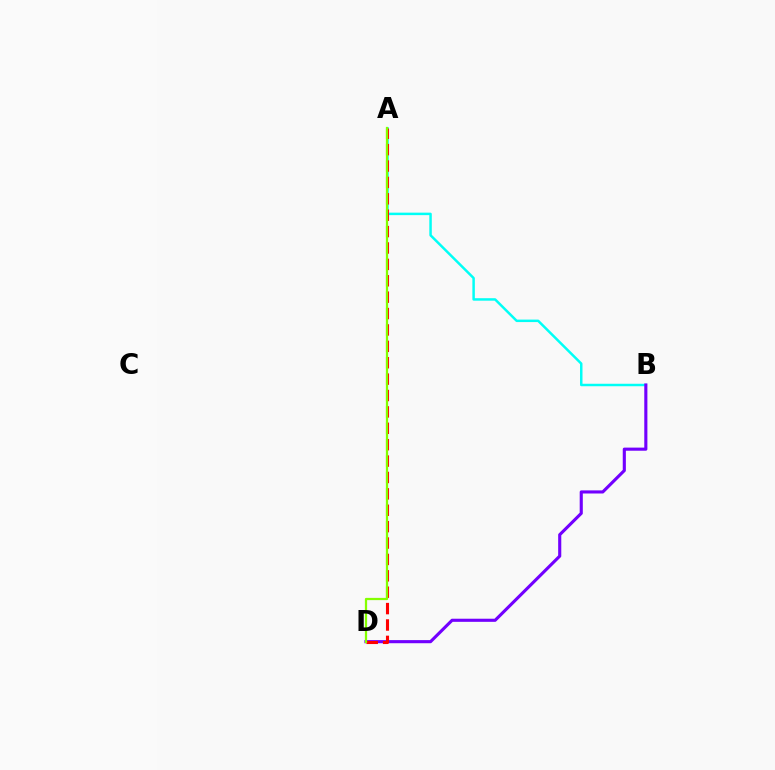{('A', 'B'): [{'color': '#00fff6', 'line_style': 'solid', 'thickness': 1.78}], ('B', 'D'): [{'color': '#7200ff', 'line_style': 'solid', 'thickness': 2.24}], ('A', 'D'): [{'color': '#ff0000', 'line_style': 'dashed', 'thickness': 2.23}, {'color': '#84ff00', 'line_style': 'solid', 'thickness': 1.62}]}